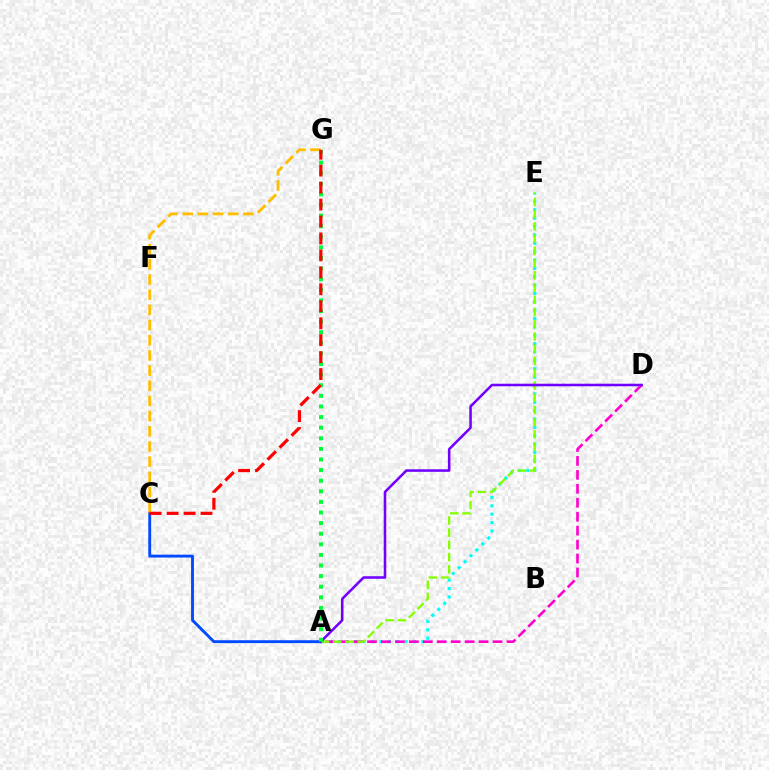{('A', 'E'): [{'color': '#00fff6', 'line_style': 'dotted', 'thickness': 2.27}, {'color': '#84ff00', 'line_style': 'dashed', 'thickness': 1.66}], ('A', 'C'): [{'color': '#004bff', 'line_style': 'solid', 'thickness': 2.08}], ('A', 'D'): [{'color': '#ff00cf', 'line_style': 'dashed', 'thickness': 1.89}, {'color': '#7200ff', 'line_style': 'solid', 'thickness': 1.84}], ('C', 'G'): [{'color': '#ffbd00', 'line_style': 'dashed', 'thickness': 2.06}, {'color': '#ff0000', 'line_style': 'dashed', 'thickness': 2.3}], ('A', 'G'): [{'color': '#00ff39', 'line_style': 'dotted', 'thickness': 2.88}]}